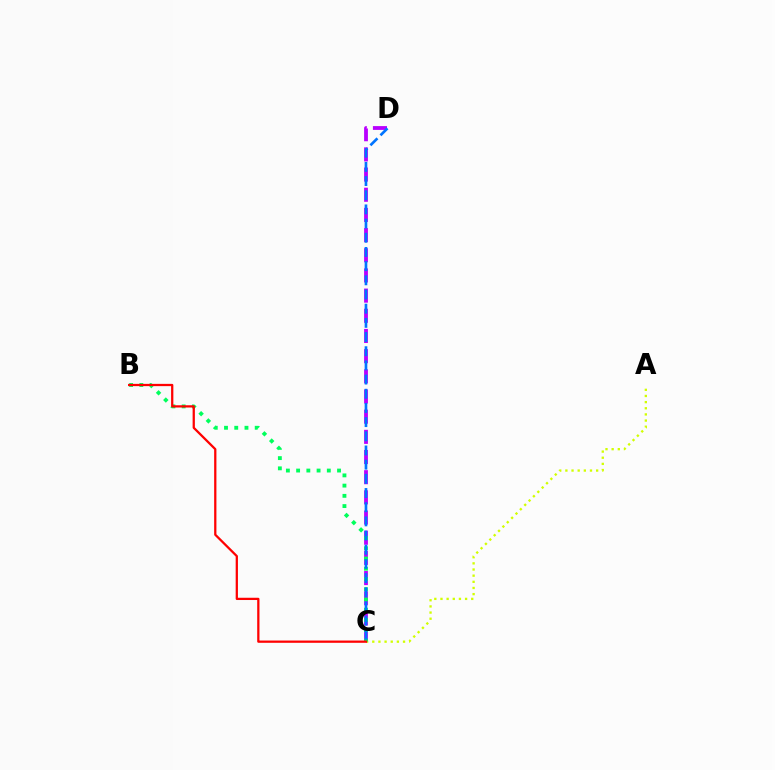{('C', 'D'): [{'color': '#b900ff', 'line_style': 'dashed', 'thickness': 2.74}, {'color': '#0074ff', 'line_style': 'dashed', 'thickness': 1.93}], ('A', 'C'): [{'color': '#d1ff00', 'line_style': 'dotted', 'thickness': 1.67}], ('B', 'C'): [{'color': '#00ff5c', 'line_style': 'dotted', 'thickness': 2.78}, {'color': '#ff0000', 'line_style': 'solid', 'thickness': 1.63}]}